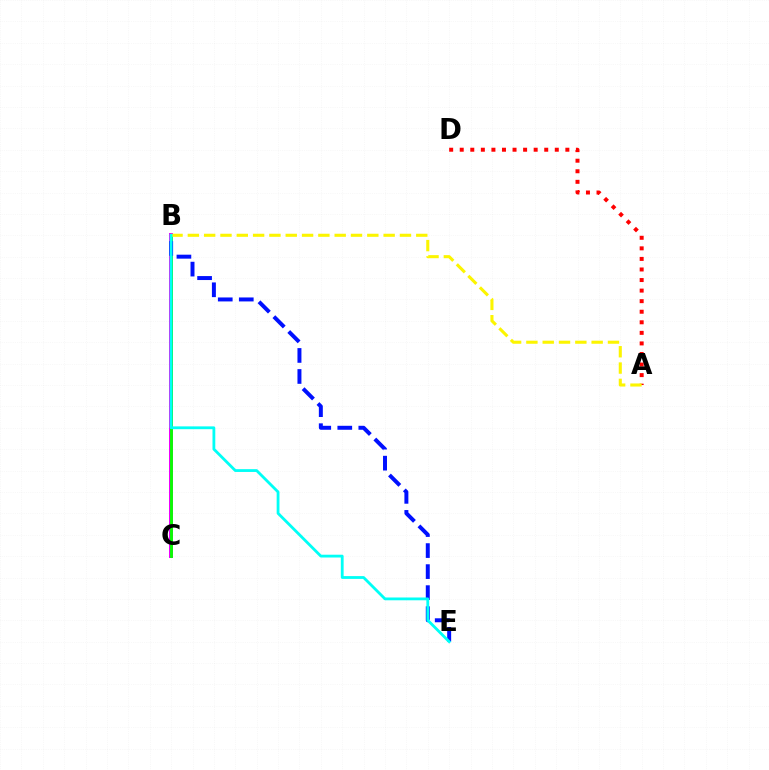{('B', 'C'): [{'color': '#ee00ff', 'line_style': 'solid', 'thickness': 2.87}, {'color': '#08ff00', 'line_style': 'solid', 'thickness': 2.06}], ('B', 'E'): [{'color': '#0010ff', 'line_style': 'dashed', 'thickness': 2.86}, {'color': '#00fff6', 'line_style': 'solid', 'thickness': 2.02}], ('A', 'D'): [{'color': '#ff0000', 'line_style': 'dotted', 'thickness': 2.87}], ('A', 'B'): [{'color': '#fcf500', 'line_style': 'dashed', 'thickness': 2.22}]}